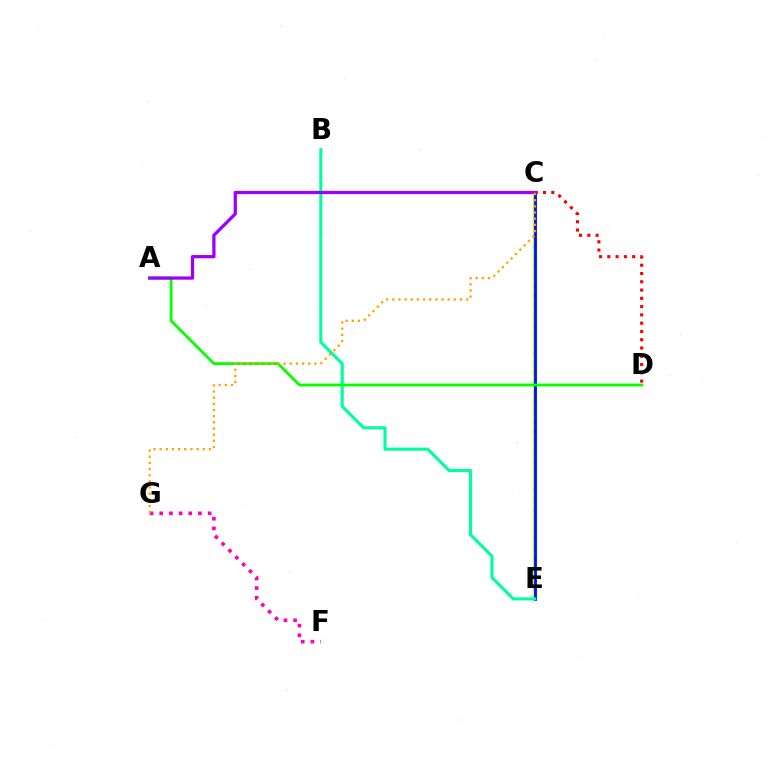{('C', 'E'): [{'color': '#00b5ff', 'line_style': 'dotted', 'thickness': 2.64}, {'color': '#b3ff00', 'line_style': 'solid', 'thickness': 2.64}, {'color': '#0010ff', 'line_style': 'solid', 'thickness': 2.03}], ('C', 'D'): [{'color': '#ff0000', 'line_style': 'dotted', 'thickness': 2.25}], ('B', 'E'): [{'color': '#00ff9d', 'line_style': 'solid', 'thickness': 2.23}], ('A', 'D'): [{'color': '#08ff00', 'line_style': 'solid', 'thickness': 2.03}], ('A', 'C'): [{'color': '#9b00ff', 'line_style': 'solid', 'thickness': 2.35}], ('F', 'G'): [{'color': '#ff00bd', 'line_style': 'dotted', 'thickness': 2.63}], ('C', 'G'): [{'color': '#ffa500', 'line_style': 'dotted', 'thickness': 1.67}]}